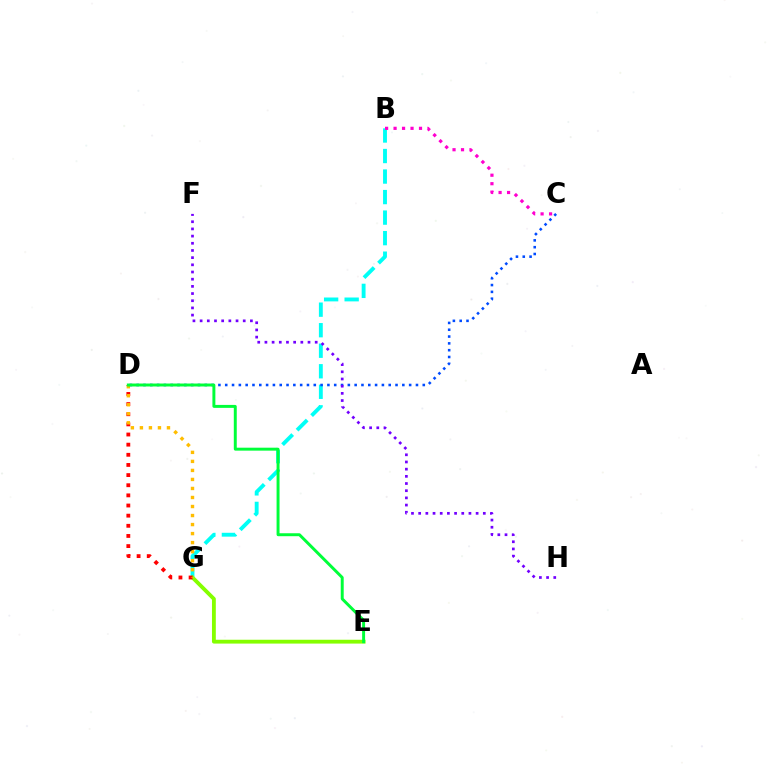{('B', 'G'): [{'color': '#00fff6', 'line_style': 'dashed', 'thickness': 2.79}], ('E', 'G'): [{'color': '#84ff00', 'line_style': 'solid', 'thickness': 2.76}], ('D', 'G'): [{'color': '#ff0000', 'line_style': 'dotted', 'thickness': 2.76}, {'color': '#ffbd00', 'line_style': 'dotted', 'thickness': 2.45}], ('B', 'C'): [{'color': '#ff00cf', 'line_style': 'dotted', 'thickness': 2.3}], ('C', 'D'): [{'color': '#004bff', 'line_style': 'dotted', 'thickness': 1.85}], ('F', 'H'): [{'color': '#7200ff', 'line_style': 'dotted', 'thickness': 1.95}], ('D', 'E'): [{'color': '#00ff39', 'line_style': 'solid', 'thickness': 2.13}]}